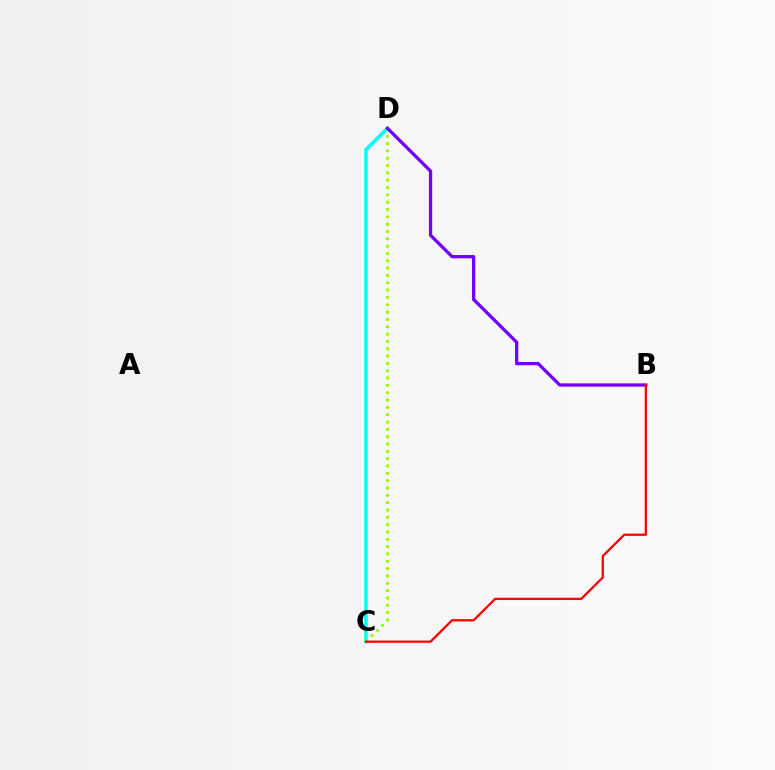{('C', 'D'): [{'color': '#00fff6', 'line_style': 'solid', 'thickness': 2.53}, {'color': '#84ff00', 'line_style': 'dotted', 'thickness': 1.99}], ('B', 'D'): [{'color': '#7200ff', 'line_style': 'solid', 'thickness': 2.36}], ('B', 'C'): [{'color': '#ff0000', 'line_style': 'solid', 'thickness': 1.63}]}